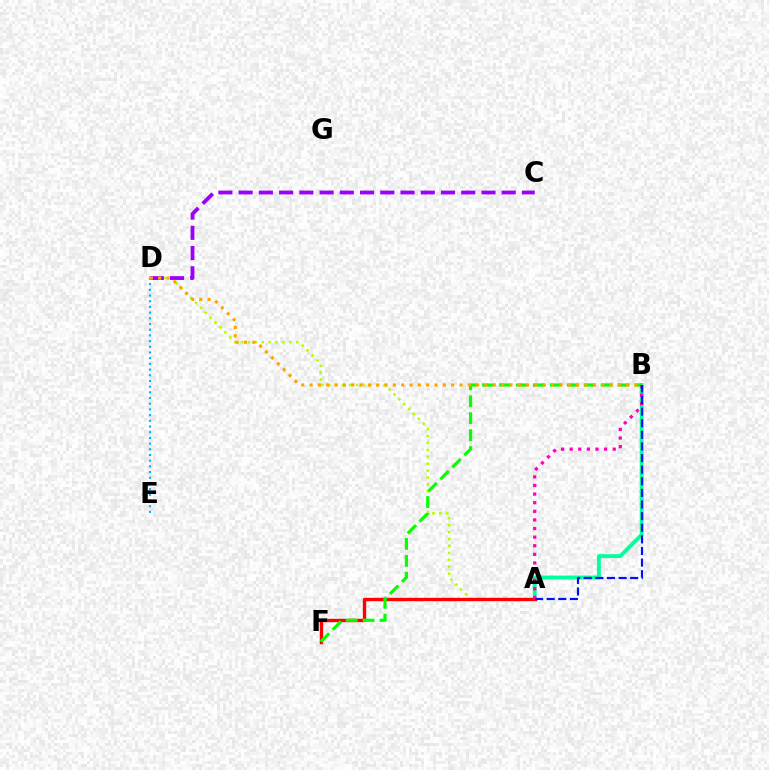{('A', 'D'): [{'color': '#b3ff00', 'line_style': 'dotted', 'thickness': 1.88}], ('A', 'B'): [{'color': '#00ff9d', 'line_style': 'solid', 'thickness': 2.77}, {'color': '#ff00bd', 'line_style': 'dotted', 'thickness': 2.34}, {'color': '#0010ff', 'line_style': 'dashed', 'thickness': 1.58}], ('C', 'D'): [{'color': '#9b00ff', 'line_style': 'dashed', 'thickness': 2.75}], ('A', 'F'): [{'color': '#ff0000', 'line_style': 'solid', 'thickness': 2.43}], ('B', 'F'): [{'color': '#08ff00', 'line_style': 'dashed', 'thickness': 2.3}], ('D', 'E'): [{'color': '#00b5ff', 'line_style': 'dotted', 'thickness': 1.55}], ('B', 'D'): [{'color': '#ffa500', 'line_style': 'dotted', 'thickness': 2.26}]}